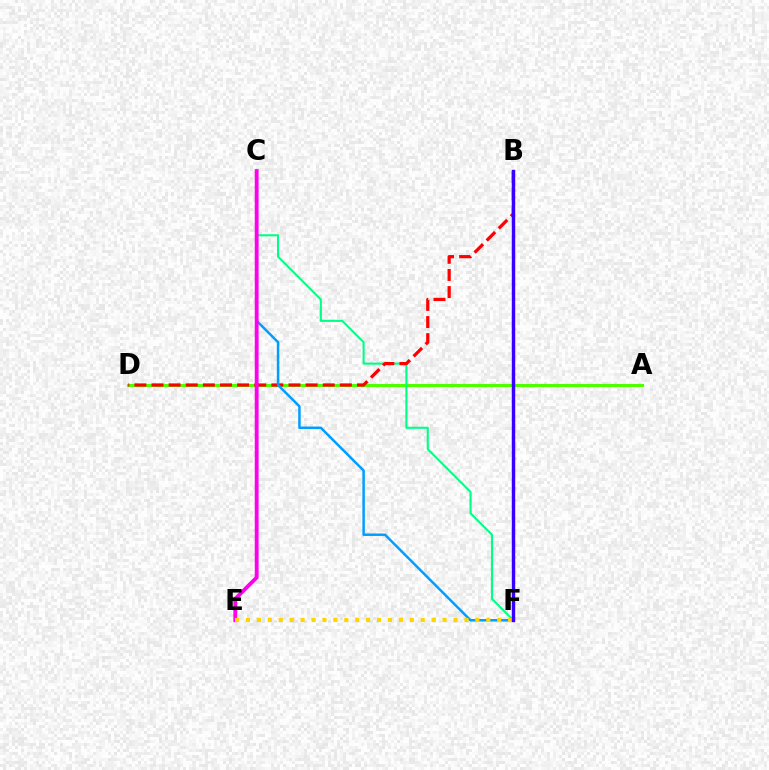{('A', 'D'): [{'color': '#4fff00', 'line_style': 'solid', 'thickness': 2.21}], ('C', 'F'): [{'color': '#00ff86', 'line_style': 'solid', 'thickness': 1.5}, {'color': '#009eff', 'line_style': 'solid', 'thickness': 1.79}], ('B', 'D'): [{'color': '#ff0000', 'line_style': 'dashed', 'thickness': 2.33}], ('C', 'E'): [{'color': '#ff00ed', 'line_style': 'solid', 'thickness': 2.77}], ('E', 'F'): [{'color': '#ffd500', 'line_style': 'dotted', 'thickness': 2.97}], ('B', 'F'): [{'color': '#3700ff', 'line_style': 'solid', 'thickness': 2.47}]}